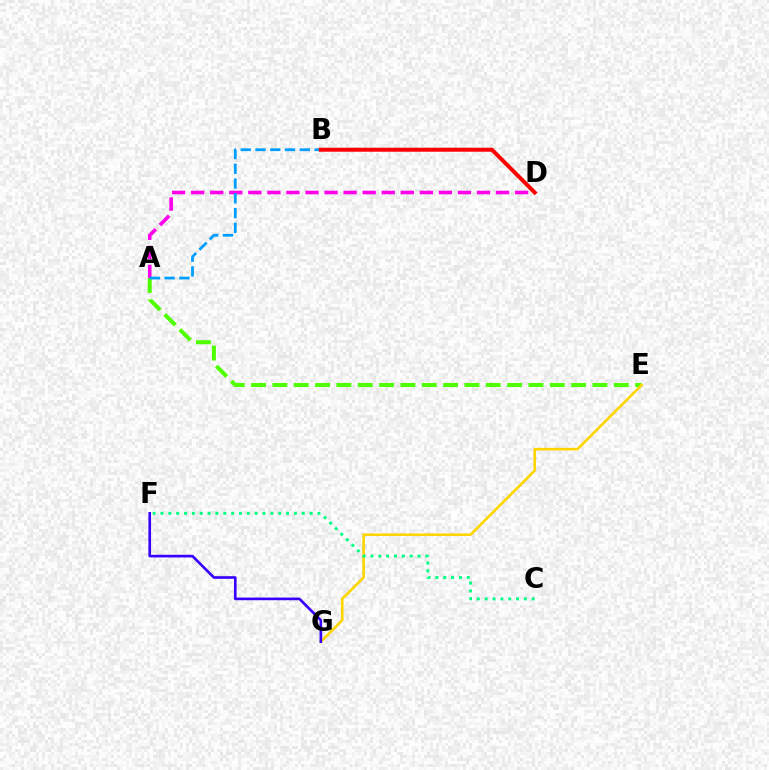{('A', 'E'): [{'color': '#4fff00', 'line_style': 'dashed', 'thickness': 2.9}], ('E', 'G'): [{'color': '#ffd500', 'line_style': 'solid', 'thickness': 1.87}], ('A', 'D'): [{'color': '#ff00ed', 'line_style': 'dashed', 'thickness': 2.59}], ('F', 'G'): [{'color': '#3700ff', 'line_style': 'solid', 'thickness': 1.91}], ('C', 'F'): [{'color': '#00ff86', 'line_style': 'dotted', 'thickness': 2.13}], ('A', 'B'): [{'color': '#009eff', 'line_style': 'dashed', 'thickness': 2.01}], ('B', 'D'): [{'color': '#ff0000', 'line_style': 'solid', 'thickness': 2.88}]}